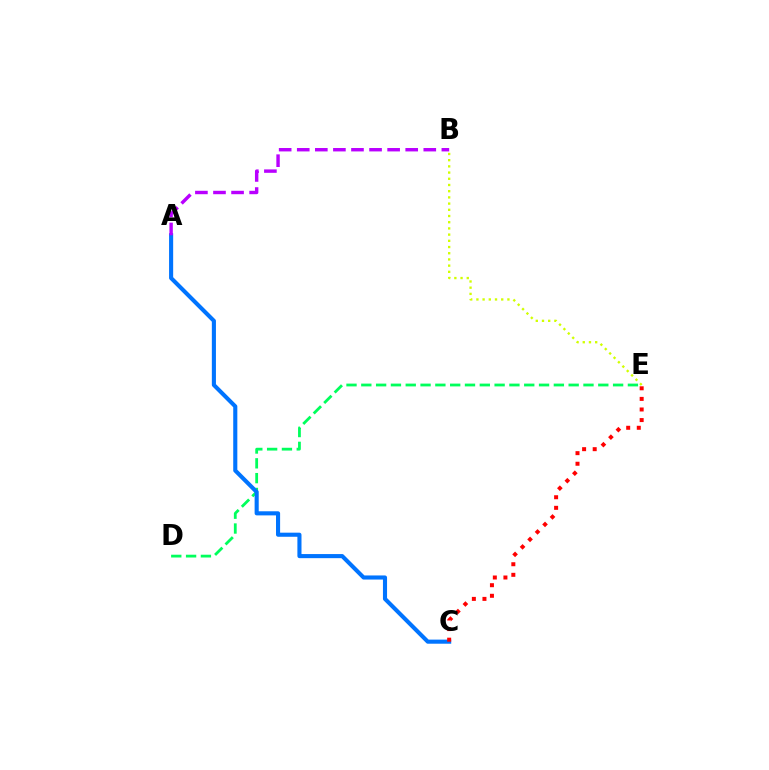{('D', 'E'): [{'color': '#00ff5c', 'line_style': 'dashed', 'thickness': 2.01}], ('A', 'C'): [{'color': '#0074ff', 'line_style': 'solid', 'thickness': 2.95}], ('A', 'B'): [{'color': '#b900ff', 'line_style': 'dashed', 'thickness': 2.46}], ('B', 'E'): [{'color': '#d1ff00', 'line_style': 'dotted', 'thickness': 1.69}], ('C', 'E'): [{'color': '#ff0000', 'line_style': 'dotted', 'thickness': 2.88}]}